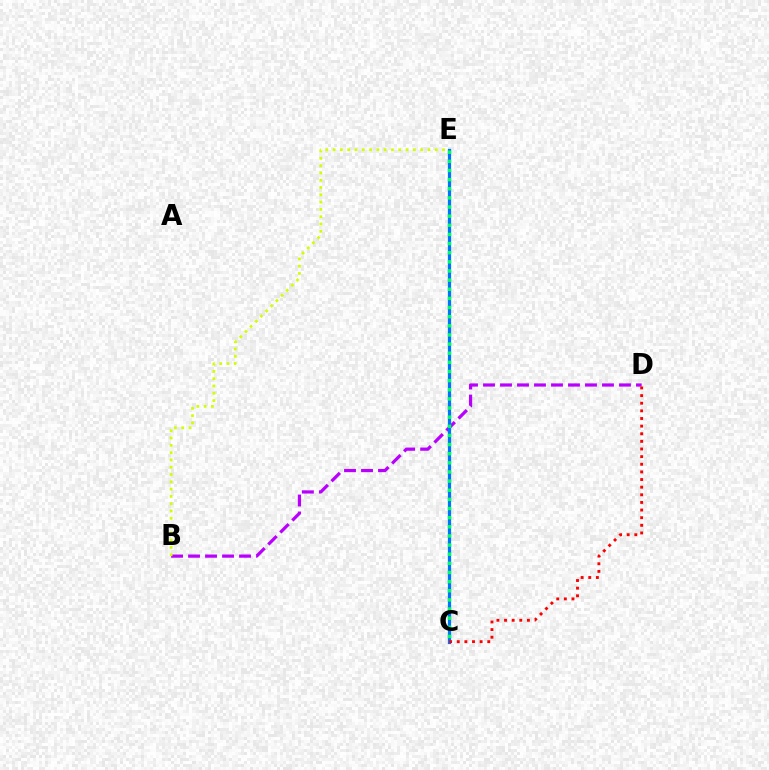{('B', 'D'): [{'color': '#b900ff', 'line_style': 'dashed', 'thickness': 2.31}], ('C', 'E'): [{'color': '#0074ff', 'line_style': 'solid', 'thickness': 2.32}, {'color': '#00ff5c', 'line_style': 'dotted', 'thickness': 2.48}], ('C', 'D'): [{'color': '#ff0000', 'line_style': 'dotted', 'thickness': 2.07}], ('B', 'E'): [{'color': '#d1ff00', 'line_style': 'dotted', 'thickness': 1.98}]}